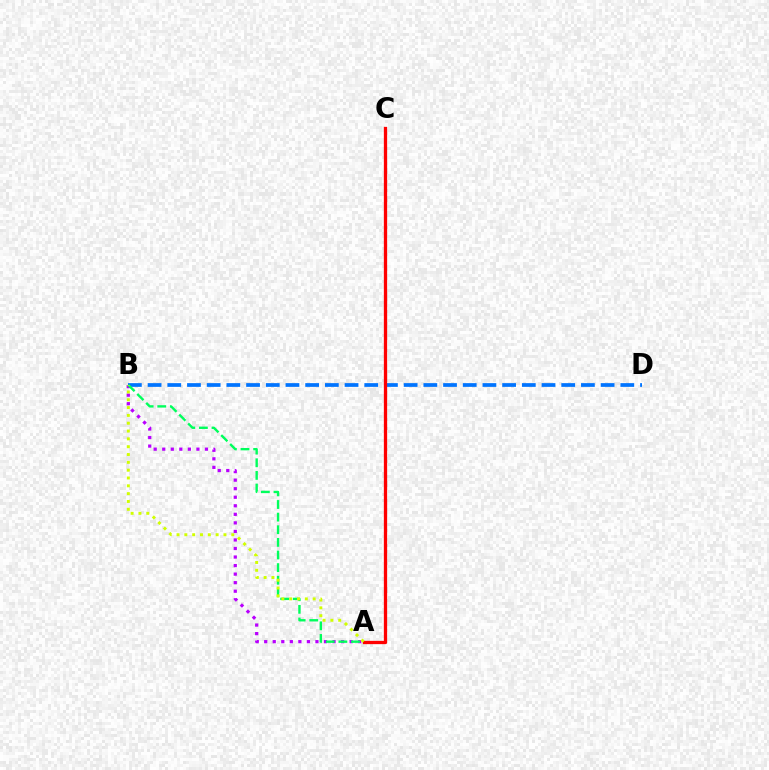{('A', 'B'): [{'color': '#b900ff', 'line_style': 'dotted', 'thickness': 2.32}, {'color': '#00ff5c', 'line_style': 'dashed', 'thickness': 1.71}, {'color': '#d1ff00', 'line_style': 'dotted', 'thickness': 2.13}], ('B', 'D'): [{'color': '#0074ff', 'line_style': 'dashed', 'thickness': 2.68}], ('A', 'C'): [{'color': '#ff0000', 'line_style': 'solid', 'thickness': 2.37}]}